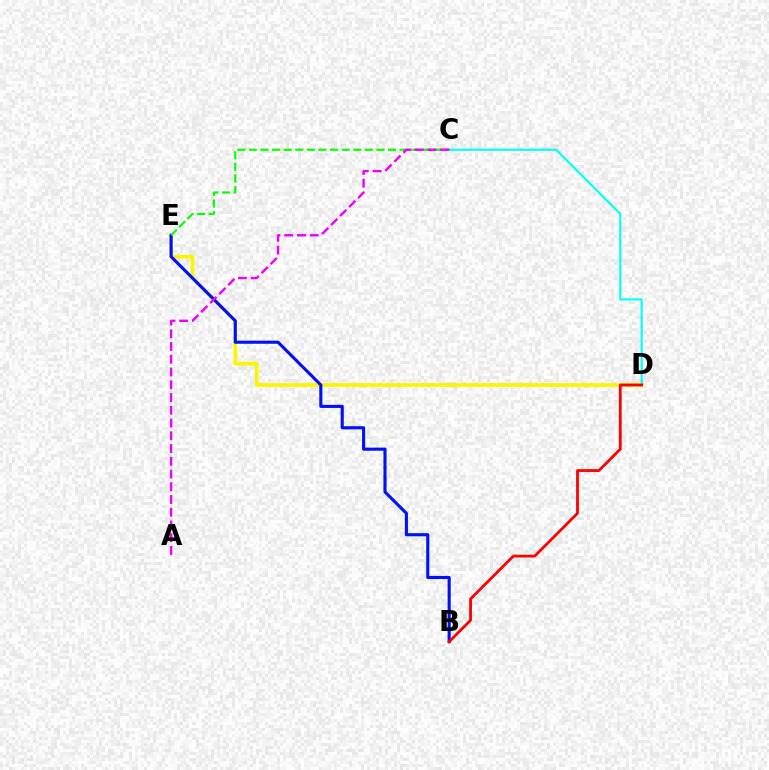{('D', 'E'): [{'color': '#fcf500', 'line_style': 'solid', 'thickness': 2.65}], ('C', 'D'): [{'color': '#00fff6', 'line_style': 'solid', 'thickness': 1.51}], ('B', 'E'): [{'color': '#0010ff', 'line_style': 'solid', 'thickness': 2.24}], ('C', 'E'): [{'color': '#08ff00', 'line_style': 'dashed', 'thickness': 1.58}], ('A', 'C'): [{'color': '#ee00ff', 'line_style': 'dashed', 'thickness': 1.73}], ('B', 'D'): [{'color': '#ff0000', 'line_style': 'solid', 'thickness': 2.01}]}